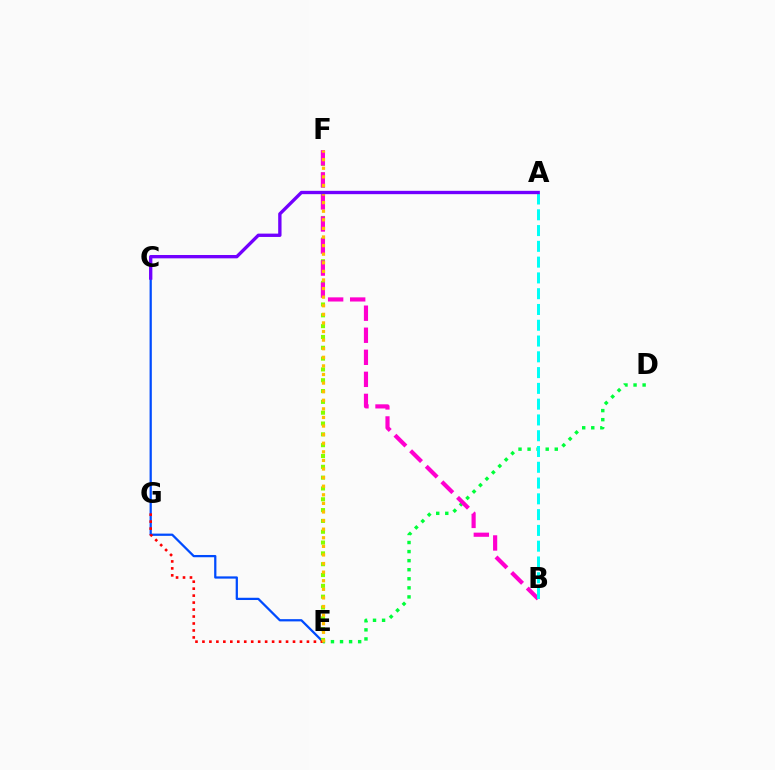{('C', 'E'): [{'color': '#004bff', 'line_style': 'solid', 'thickness': 1.62}], ('E', 'F'): [{'color': '#84ff00', 'line_style': 'dotted', 'thickness': 2.94}, {'color': '#ffbd00', 'line_style': 'dotted', 'thickness': 2.33}], ('D', 'E'): [{'color': '#00ff39', 'line_style': 'dotted', 'thickness': 2.46}], ('E', 'G'): [{'color': '#ff0000', 'line_style': 'dotted', 'thickness': 1.89}], ('B', 'F'): [{'color': '#ff00cf', 'line_style': 'dashed', 'thickness': 3.0}], ('A', 'B'): [{'color': '#00fff6', 'line_style': 'dashed', 'thickness': 2.14}], ('A', 'C'): [{'color': '#7200ff', 'line_style': 'solid', 'thickness': 2.4}]}